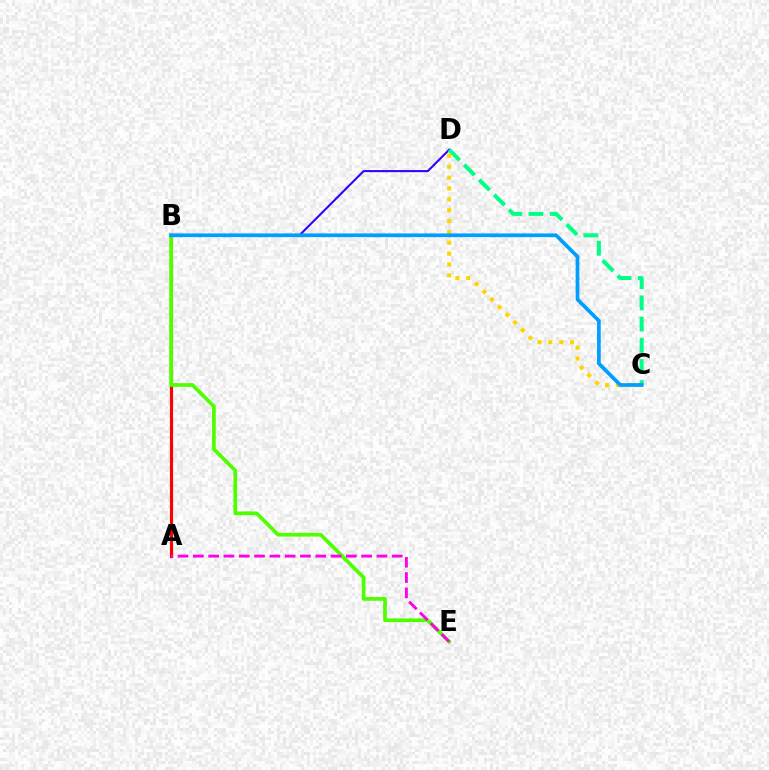{('A', 'B'): [{'color': '#ff0000', 'line_style': 'solid', 'thickness': 2.25}], ('B', 'E'): [{'color': '#4fff00', 'line_style': 'solid', 'thickness': 2.67}], ('B', 'D'): [{'color': '#3700ff', 'line_style': 'solid', 'thickness': 1.5}], ('C', 'D'): [{'color': '#00ff86', 'line_style': 'dashed', 'thickness': 2.88}, {'color': '#ffd500', 'line_style': 'dotted', 'thickness': 2.95}], ('B', 'C'): [{'color': '#009eff', 'line_style': 'solid', 'thickness': 2.67}], ('A', 'E'): [{'color': '#ff00ed', 'line_style': 'dashed', 'thickness': 2.08}]}